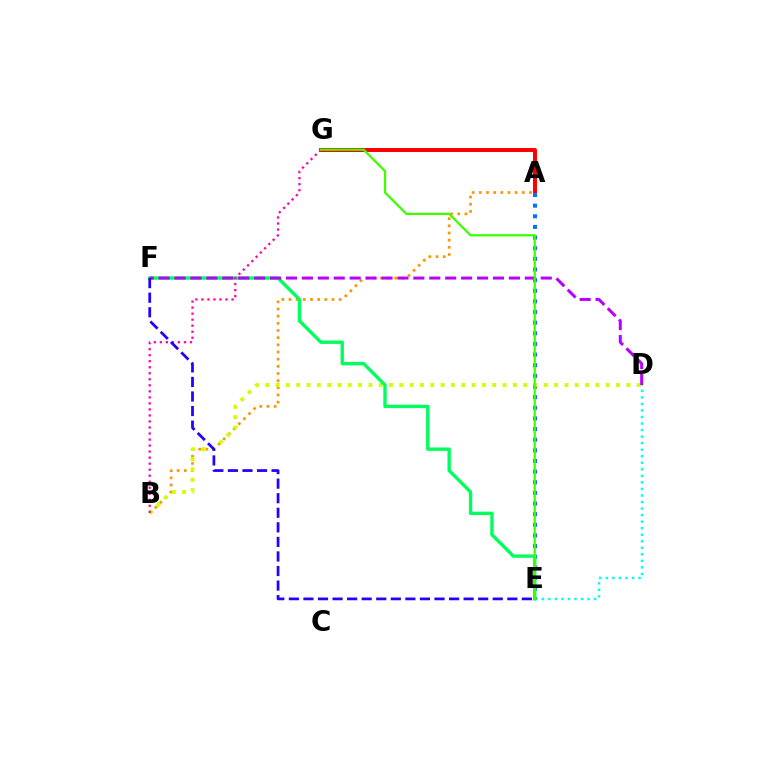{('D', 'E'): [{'color': '#00fff6', 'line_style': 'dotted', 'thickness': 1.78}], ('A', 'G'): [{'color': '#ff0000', 'line_style': 'solid', 'thickness': 2.85}], ('A', 'E'): [{'color': '#0074ff', 'line_style': 'dotted', 'thickness': 2.89}], ('A', 'B'): [{'color': '#ff9400', 'line_style': 'dotted', 'thickness': 1.95}], ('B', 'D'): [{'color': '#d1ff00', 'line_style': 'dotted', 'thickness': 2.8}], ('E', 'F'): [{'color': '#00ff5c', 'line_style': 'solid', 'thickness': 2.42}, {'color': '#2500ff', 'line_style': 'dashed', 'thickness': 1.98}], ('D', 'F'): [{'color': '#b900ff', 'line_style': 'dashed', 'thickness': 2.16}], ('B', 'G'): [{'color': '#ff00ac', 'line_style': 'dotted', 'thickness': 1.64}], ('E', 'G'): [{'color': '#3dff00', 'line_style': 'solid', 'thickness': 1.63}]}